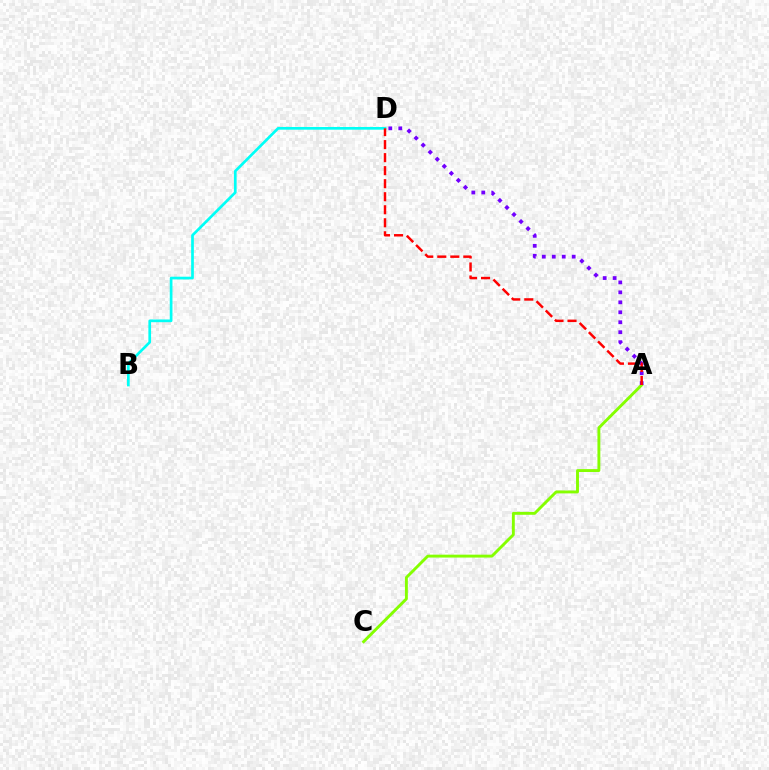{('B', 'D'): [{'color': '#00fff6', 'line_style': 'solid', 'thickness': 1.94}], ('A', 'C'): [{'color': '#84ff00', 'line_style': 'solid', 'thickness': 2.09}], ('A', 'D'): [{'color': '#7200ff', 'line_style': 'dotted', 'thickness': 2.71}, {'color': '#ff0000', 'line_style': 'dashed', 'thickness': 1.77}]}